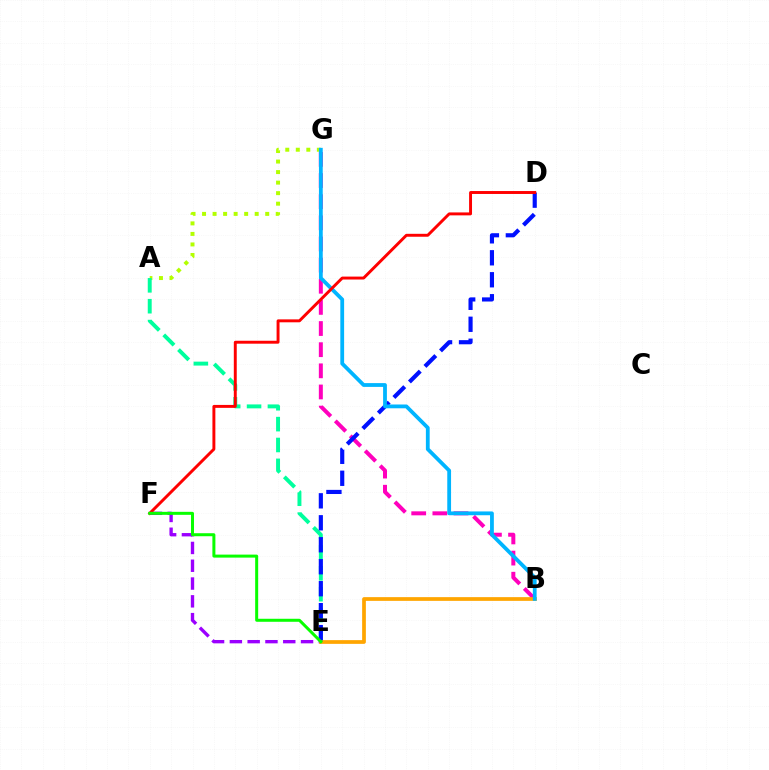{('A', 'G'): [{'color': '#b3ff00', 'line_style': 'dotted', 'thickness': 2.86}], ('A', 'E'): [{'color': '#00ff9d', 'line_style': 'dashed', 'thickness': 2.83}], ('B', 'G'): [{'color': '#ff00bd', 'line_style': 'dashed', 'thickness': 2.87}, {'color': '#00b5ff', 'line_style': 'solid', 'thickness': 2.73}], ('E', 'F'): [{'color': '#9b00ff', 'line_style': 'dashed', 'thickness': 2.42}, {'color': '#08ff00', 'line_style': 'solid', 'thickness': 2.17}], ('B', 'E'): [{'color': '#ffa500', 'line_style': 'solid', 'thickness': 2.68}], ('D', 'E'): [{'color': '#0010ff', 'line_style': 'dashed', 'thickness': 2.98}], ('D', 'F'): [{'color': '#ff0000', 'line_style': 'solid', 'thickness': 2.11}]}